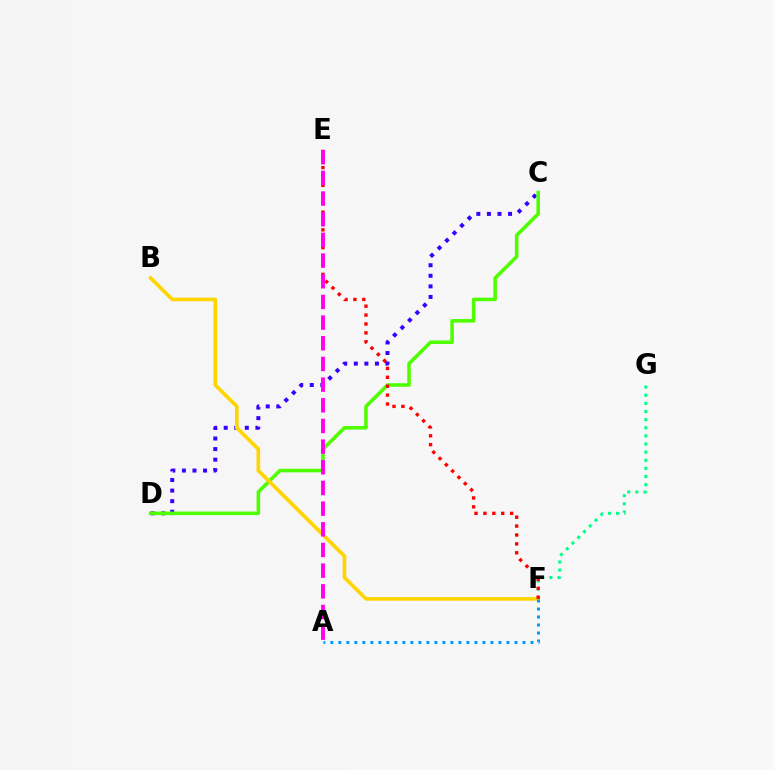{('F', 'G'): [{'color': '#00ff86', 'line_style': 'dotted', 'thickness': 2.21}], ('C', 'D'): [{'color': '#3700ff', 'line_style': 'dotted', 'thickness': 2.87}, {'color': '#4fff00', 'line_style': 'solid', 'thickness': 2.57}], ('B', 'F'): [{'color': '#ffd500', 'line_style': 'solid', 'thickness': 2.62}], ('E', 'F'): [{'color': '#ff0000', 'line_style': 'dotted', 'thickness': 2.42}], ('A', 'E'): [{'color': '#ff00ed', 'line_style': 'dashed', 'thickness': 2.81}], ('A', 'F'): [{'color': '#009eff', 'line_style': 'dotted', 'thickness': 2.17}]}